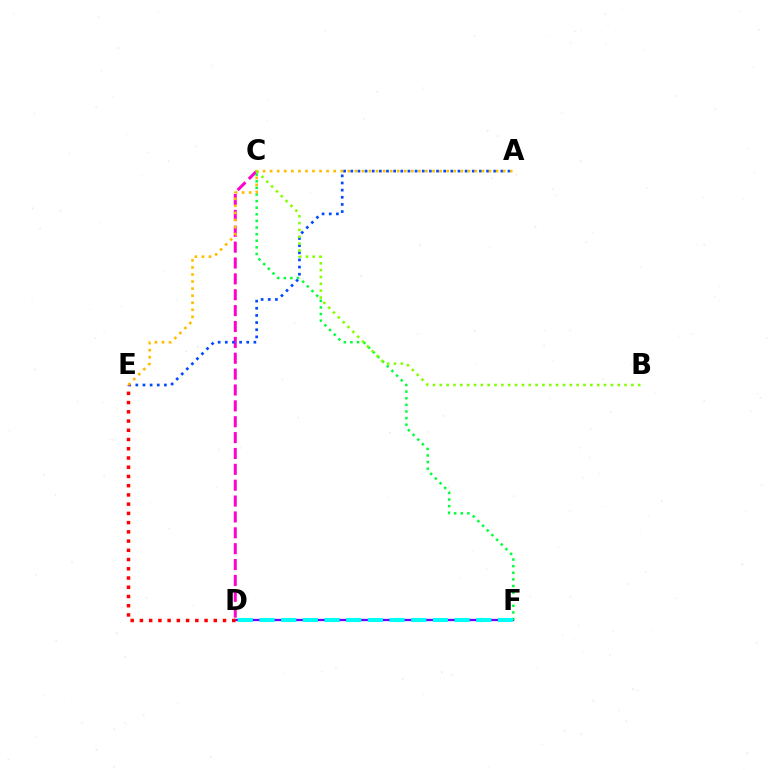{('C', 'D'): [{'color': '#ff00cf', 'line_style': 'dashed', 'thickness': 2.16}], ('D', 'F'): [{'color': '#7200ff', 'line_style': 'solid', 'thickness': 1.66}, {'color': '#00fff6', 'line_style': 'dashed', 'thickness': 2.94}], ('A', 'E'): [{'color': '#004bff', 'line_style': 'dotted', 'thickness': 1.94}, {'color': '#ffbd00', 'line_style': 'dotted', 'thickness': 1.92}], ('C', 'F'): [{'color': '#00ff39', 'line_style': 'dotted', 'thickness': 1.8}], ('D', 'E'): [{'color': '#ff0000', 'line_style': 'dotted', 'thickness': 2.51}], ('B', 'C'): [{'color': '#84ff00', 'line_style': 'dotted', 'thickness': 1.86}]}